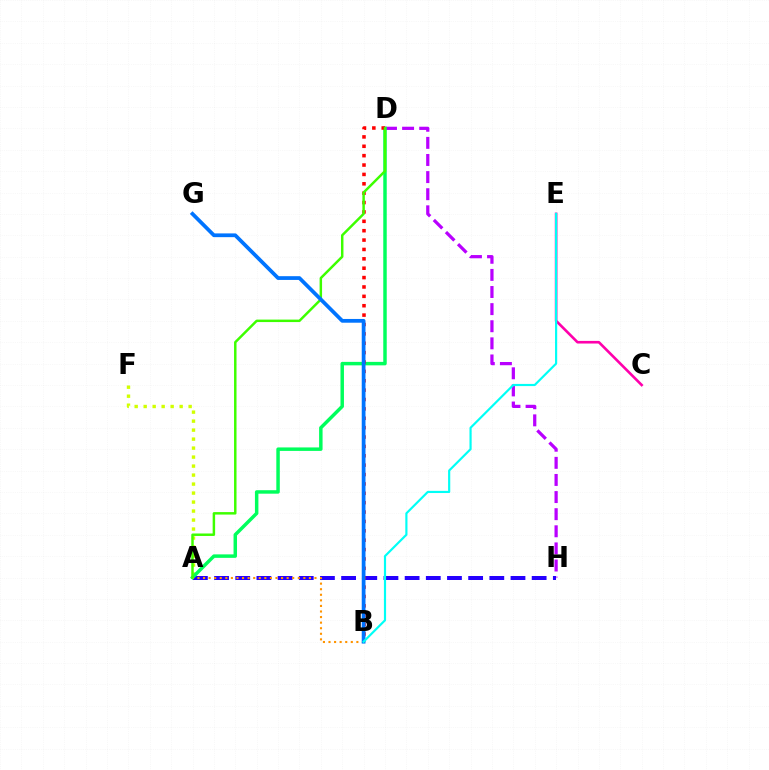{('D', 'H'): [{'color': '#b900ff', 'line_style': 'dashed', 'thickness': 2.32}], ('A', 'H'): [{'color': '#2500ff', 'line_style': 'dashed', 'thickness': 2.88}], ('A', 'F'): [{'color': '#d1ff00', 'line_style': 'dotted', 'thickness': 2.44}], ('A', 'D'): [{'color': '#00ff5c', 'line_style': 'solid', 'thickness': 2.5}, {'color': '#3dff00', 'line_style': 'solid', 'thickness': 1.78}], ('B', 'D'): [{'color': '#ff0000', 'line_style': 'dotted', 'thickness': 2.55}], ('A', 'B'): [{'color': '#ff9400', 'line_style': 'dotted', 'thickness': 1.51}], ('B', 'G'): [{'color': '#0074ff', 'line_style': 'solid', 'thickness': 2.7}], ('C', 'E'): [{'color': '#ff00ac', 'line_style': 'solid', 'thickness': 1.89}], ('B', 'E'): [{'color': '#00fff6', 'line_style': 'solid', 'thickness': 1.56}]}